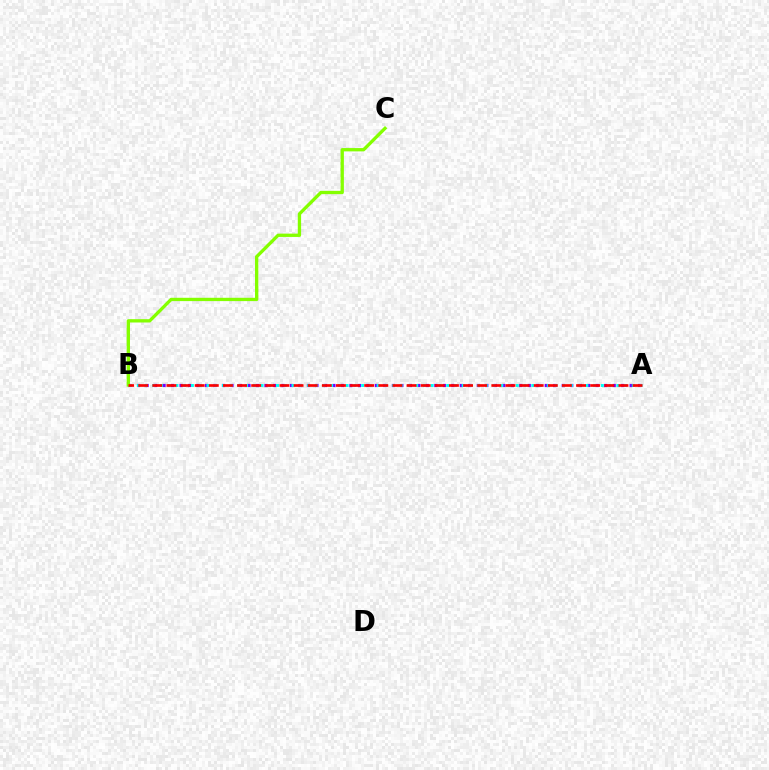{('A', 'B'): [{'color': '#7200ff', 'line_style': 'dotted', 'thickness': 2.31}, {'color': '#00fff6', 'line_style': 'dotted', 'thickness': 2.1}, {'color': '#ff0000', 'line_style': 'dashed', 'thickness': 1.92}], ('B', 'C'): [{'color': '#84ff00', 'line_style': 'solid', 'thickness': 2.39}]}